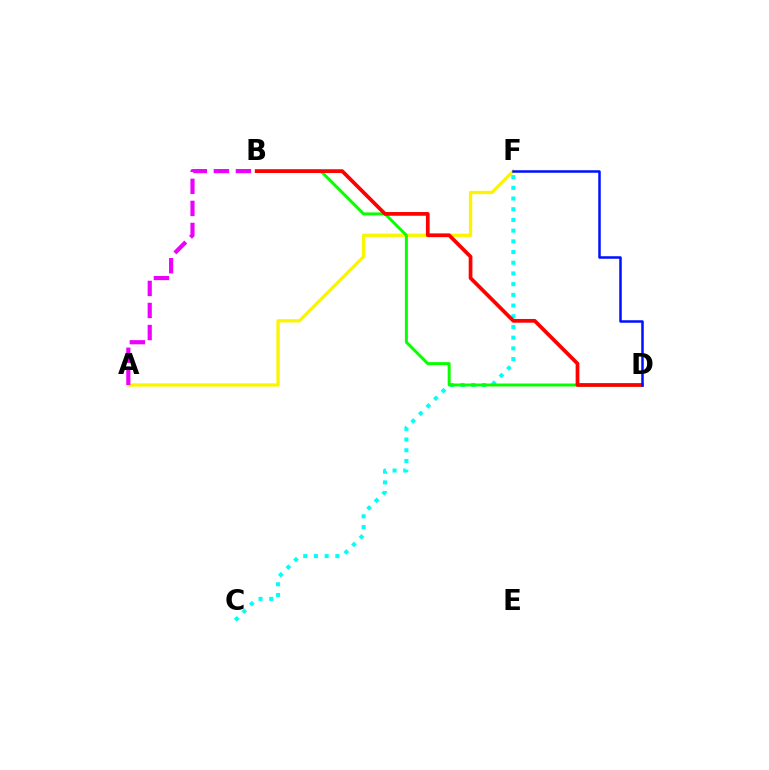{('A', 'F'): [{'color': '#fcf500', 'line_style': 'solid', 'thickness': 2.39}], ('C', 'F'): [{'color': '#00fff6', 'line_style': 'dotted', 'thickness': 2.91}], ('B', 'D'): [{'color': '#08ff00', 'line_style': 'solid', 'thickness': 2.14}, {'color': '#ff0000', 'line_style': 'solid', 'thickness': 2.69}], ('D', 'F'): [{'color': '#0010ff', 'line_style': 'solid', 'thickness': 1.81}], ('A', 'B'): [{'color': '#ee00ff', 'line_style': 'dashed', 'thickness': 3.0}]}